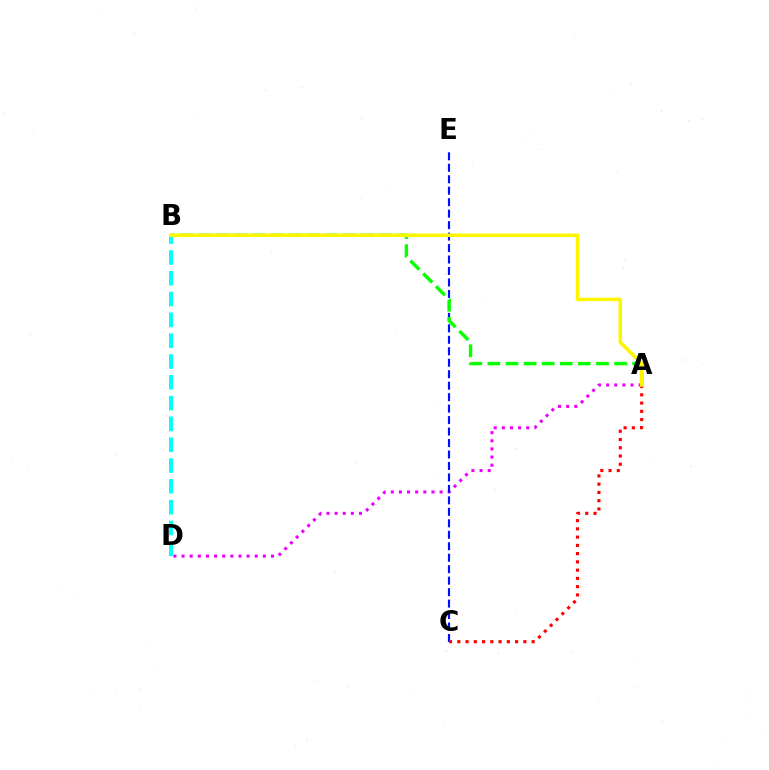{('B', 'D'): [{'color': '#00fff6', 'line_style': 'dashed', 'thickness': 2.83}], ('A', 'D'): [{'color': '#ee00ff', 'line_style': 'dotted', 'thickness': 2.21}], ('C', 'E'): [{'color': '#0010ff', 'line_style': 'dashed', 'thickness': 1.56}], ('A', 'B'): [{'color': '#08ff00', 'line_style': 'dashed', 'thickness': 2.46}, {'color': '#fcf500', 'line_style': 'solid', 'thickness': 2.55}], ('A', 'C'): [{'color': '#ff0000', 'line_style': 'dotted', 'thickness': 2.24}]}